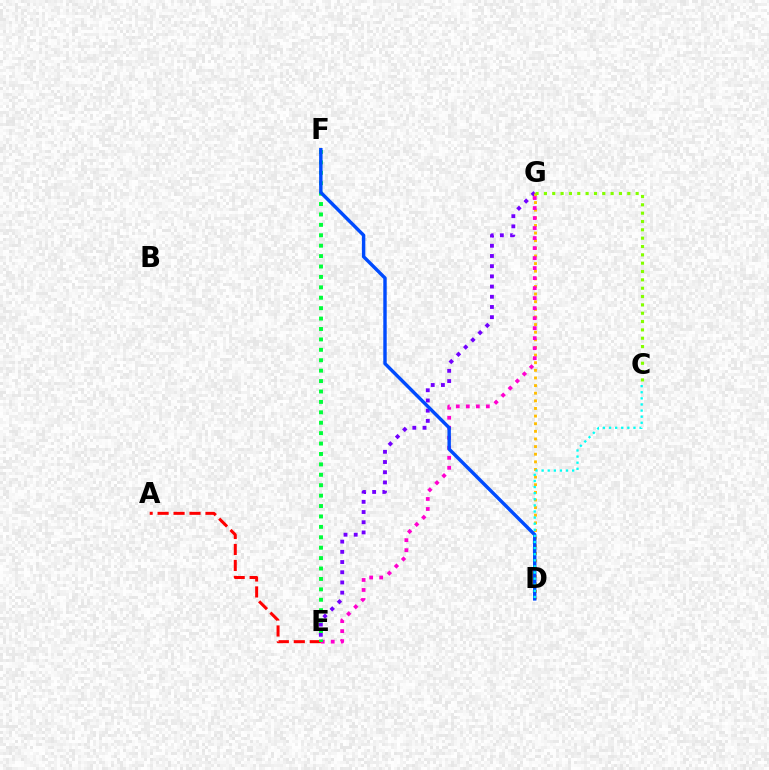{('E', 'G'): [{'color': '#7200ff', 'line_style': 'dotted', 'thickness': 2.77}, {'color': '#ff00cf', 'line_style': 'dotted', 'thickness': 2.72}], ('D', 'G'): [{'color': '#ffbd00', 'line_style': 'dotted', 'thickness': 2.07}], ('A', 'E'): [{'color': '#ff0000', 'line_style': 'dashed', 'thickness': 2.17}], ('C', 'G'): [{'color': '#84ff00', 'line_style': 'dotted', 'thickness': 2.27}], ('E', 'F'): [{'color': '#00ff39', 'line_style': 'dotted', 'thickness': 2.83}], ('D', 'F'): [{'color': '#004bff', 'line_style': 'solid', 'thickness': 2.47}], ('C', 'D'): [{'color': '#00fff6', 'line_style': 'dotted', 'thickness': 1.66}]}